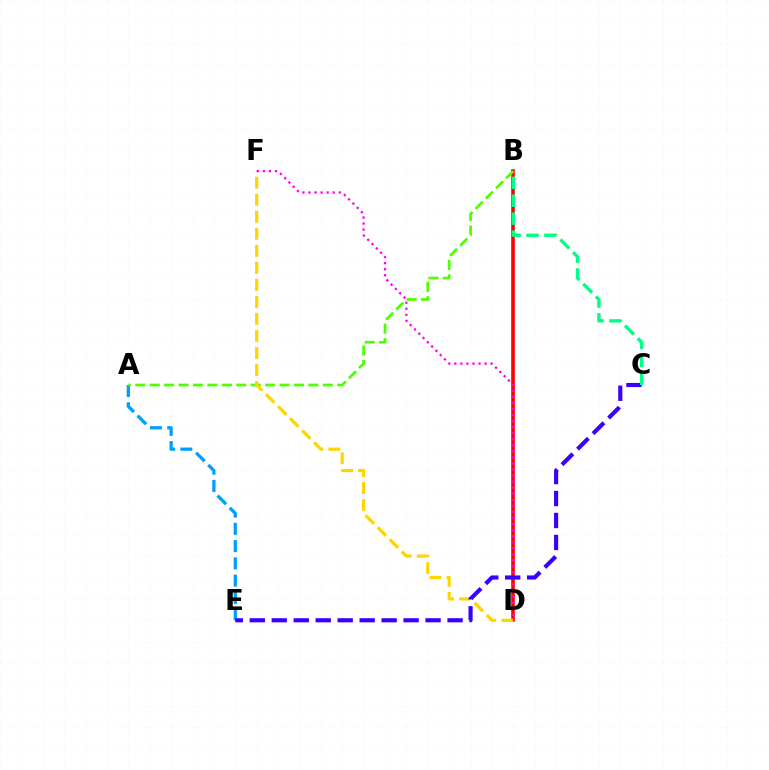{('B', 'D'): [{'color': '#ff0000', 'line_style': 'solid', 'thickness': 2.59}], ('A', 'E'): [{'color': '#009eff', 'line_style': 'dashed', 'thickness': 2.35}], ('A', 'B'): [{'color': '#4fff00', 'line_style': 'dashed', 'thickness': 1.96}], ('D', 'F'): [{'color': '#ffd500', 'line_style': 'dashed', 'thickness': 2.31}, {'color': '#ff00ed', 'line_style': 'dotted', 'thickness': 1.64}], ('C', 'E'): [{'color': '#3700ff', 'line_style': 'dashed', 'thickness': 2.98}], ('B', 'C'): [{'color': '#00ff86', 'line_style': 'dashed', 'thickness': 2.43}]}